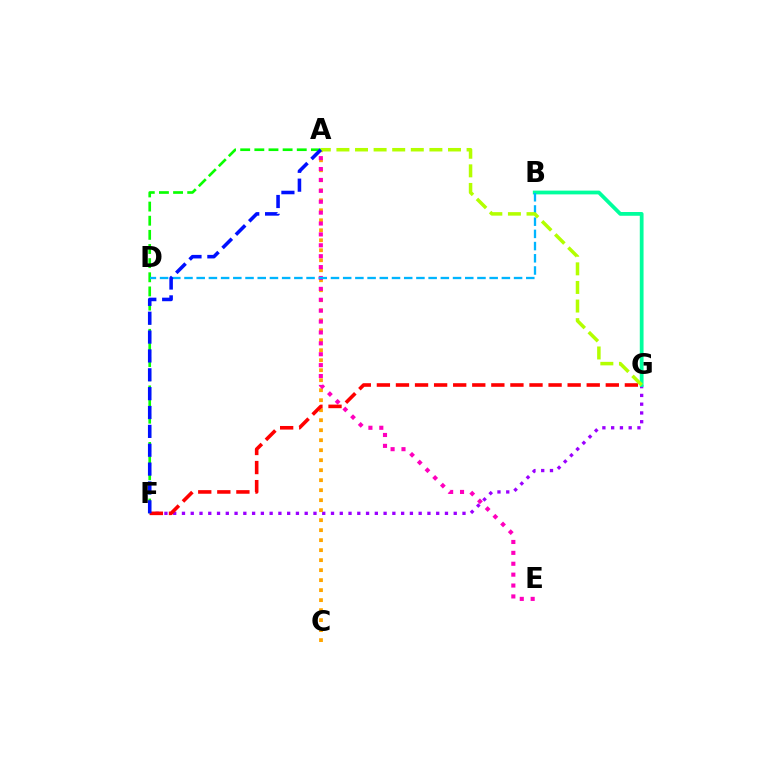{('A', 'F'): [{'color': '#08ff00', 'line_style': 'dashed', 'thickness': 1.92}, {'color': '#0010ff', 'line_style': 'dashed', 'thickness': 2.56}], ('F', 'G'): [{'color': '#9b00ff', 'line_style': 'dotted', 'thickness': 2.38}, {'color': '#ff0000', 'line_style': 'dashed', 'thickness': 2.59}], ('A', 'C'): [{'color': '#ffa500', 'line_style': 'dotted', 'thickness': 2.72}], ('B', 'G'): [{'color': '#00ff9d', 'line_style': 'solid', 'thickness': 2.71}], ('A', 'E'): [{'color': '#ff00bd', 'line_style': 'dotted', 'thickness': 2.96}], ('B', 'D'): [{'color': '#00b5ff', 'line_style': 'dashed', 'thickness': 1.66}], ('A', 'G'): [{'color': '#b3ff00', 'line_style': 'dashed', 'thickness': 2.53}]}